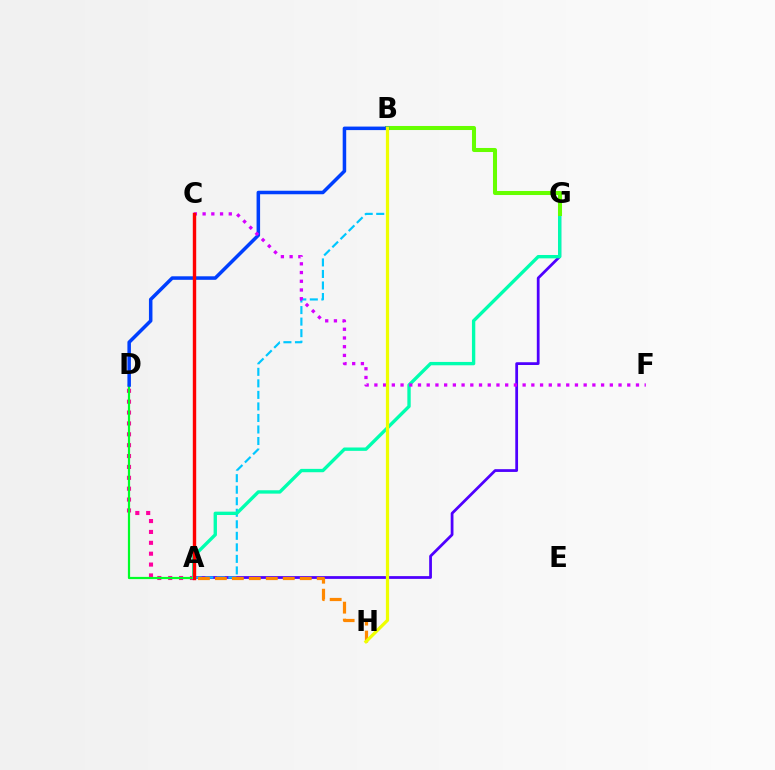{('A', 'D'): [{'color': '#ff00a0', 'line_style': 'dotted', 'thickness': 2.95}, {'color': '#00ff27', 'line_style': 'solid', 'thickness': 1.59}], ('A', 'G'): [{'color': '#4f00ff', 'line_style': 'solid', 'thickness': 1.99}, {'color': '#00ffaf', 'line_style': 'solid', 'thickness': 2.42}], ('A', 'B'): [{'color': '#00c7ff', 'line_style': 'dashed', 'thickness': 1.57}], ('A', 'H'): [{'color': '#ff8800', 'line_style': 'dashed', 'thickness': 2.31}], ('B', 'G'): [{'color': '#66ff00', 'line_style': 'solid', 'thickness': 2.91}], ('B', 'D'): [{'color': '#003fff', 'line_style': 'solid', 'thickness': 2.53}], ('C', 'F'): [{'color': '#d600ff', 'line_style': 'dotted', 'thickness': 2.37}], ('B', 'H'): [{'color': '#eeff00', 'line_style': 'solid', 'thickness': 2.33}], ('A', 'C'): [{'color': '#ff0000', 'line_style': 'solid', 'thickness': 2.45}]}